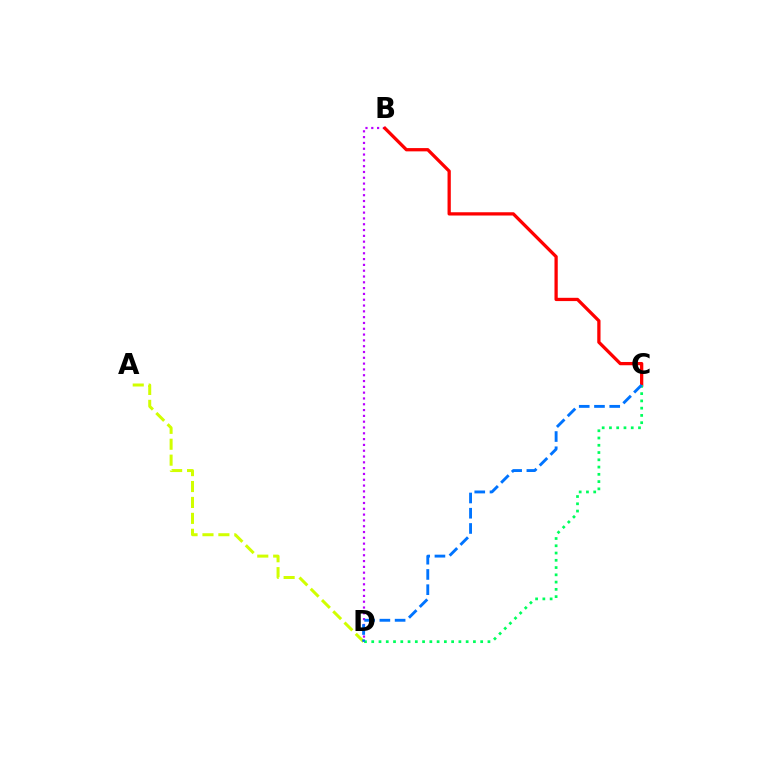{('A', 'D'): [{'color': '#d1ff00', 'line_style': 'dashed', 'thickness': 2.16}], ('B', 'D'): [{'color': '#b900ff', 'line_style': 'dotted', 'thickness': 1.58}], ('B', 'C'): [{'color': '#ff0000', 'line_style': 'solid', 'thickness': 2.35}], ('C', 'D'): [{'color': '#00ff5c', 'line_style': 'dotted', 'thickness': 1.97}, {'color': '#0074ff', 'line_style': 'dashed', 'thickness': 2.07}]}